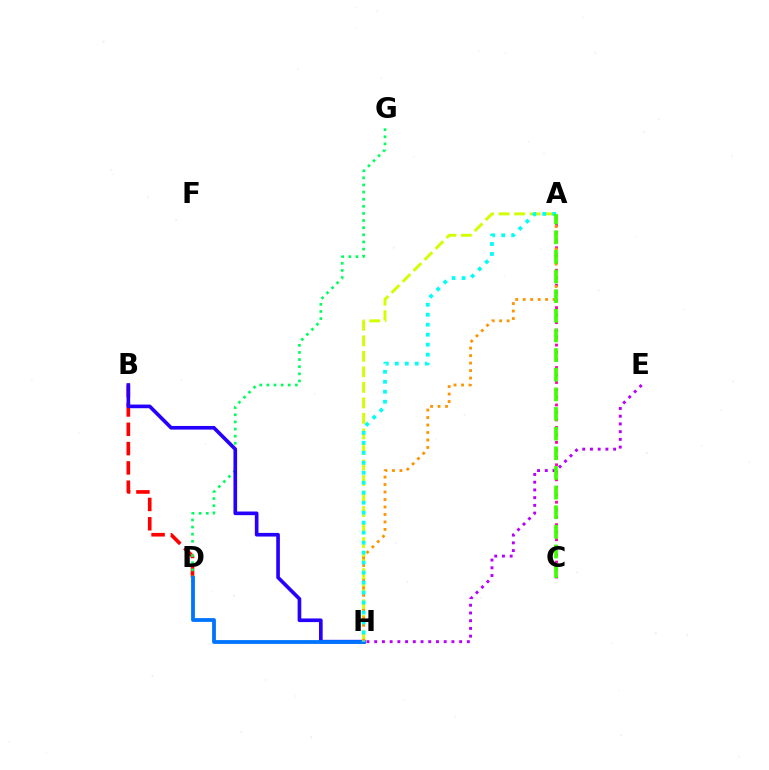{('B', 'D'): [{'color': '#ff0000', 'line_style': 'dashed', 'thickness': 2.62}], ('D', 'G'): [{'color': '#00ff5c', 'line_style': 'dotted', 'thickness': 1.94}], ('A', 'C'): [{'color': '#ff00ac', 'line_style': 'dotted', 'thickness': 2.03}, {'color': '#3dff00', 'line_style': 'dashed', 'thickness': 2.67}], ('B', 'H'): [{'color': '#2500ff', 'line_style': 'solid', 'thickness': 2.62}], ('D', 'H'): [{'color': '#0074ff', 'line_style': 'solid', 'thickness': 2.73}], ('A', 'H'): [{'color': '#d1ff00', 'line_style': 'dashed', 'thickness': 2.11}, {'color': '#ff9400', 'line_style': 'dotted', 'thickness': 2.03}, {'color': '#00fff6', 'line_style': 'dotted', 'thickness': 2.71}], ('E', 'H'): [{'color': '#b900ff', 'line_style': 'dotted', 'thickness': 2.1}]}